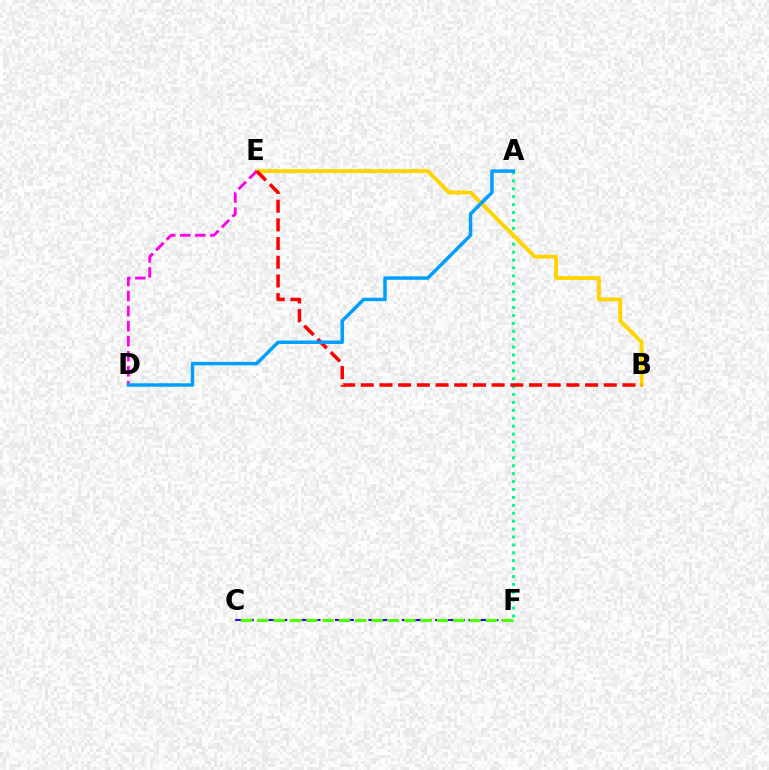{('A', 'F'): [{'color': '#00ff86', 'line_style': 'dotted', 'thickness': 2.15}], ('C', 'F'): [{'color': '#3700ff', 'line_style': 'dashed', 'thickness': 1.51}, {'color': '#4fff00', 'line_style': 'dashed', 'thickness': 2.22}], ('B', 'E'): [{'color': '#ffd500', 'line_style': 'solid', 'thickness': 2.79}, {'color': '#ff0000', 'line_style': 'dashed', 'thickness': 2.54}], ('D', 'E'): [{'color': '#ff00ed', 'line_style': 'dashed', 'thickness': 2.04}], ('A', 'D'): [{'color': '#009eff', 'line_style': 'solid', 'thickness': 2.49}]}